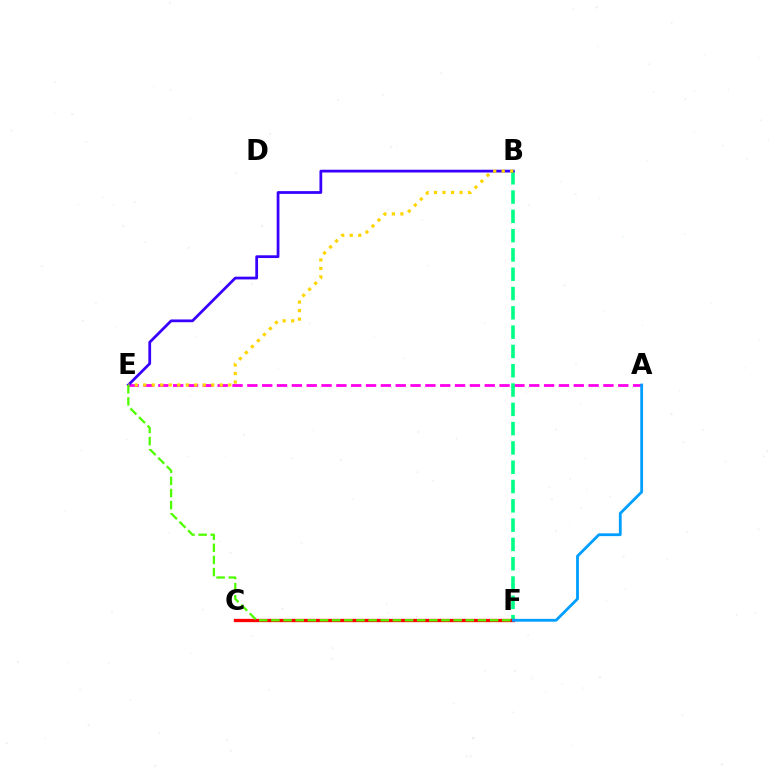{('A', 'E'): [{'color': '#ff00ed', 'line_style': 'dashed', 'thickness': 2.02}], ('B', 'F'): [{'color': '#00ff86', 'line_style': 'dashed', 'thickness': 2.62}], ('C', 'F'): [{'color': '#ff0000', 'line_style': 'solid', 'thickness': 2.37}], ('B', 'E'): [{'color': '#3700ff', 'line_style': 'solid', 'thickness': 1.98}, {'color': '#ffd500', 'line_style': 'dotted', 'thickness': 2.31}], ('A', 'F'): [{'color': '#009eff', 'line_style': 'solid', 'thickness': 2.02}], ('E', 'F'): [{'color': '#4fff00', 'line_style': 'dashed', 'thickness': 1.65}]}